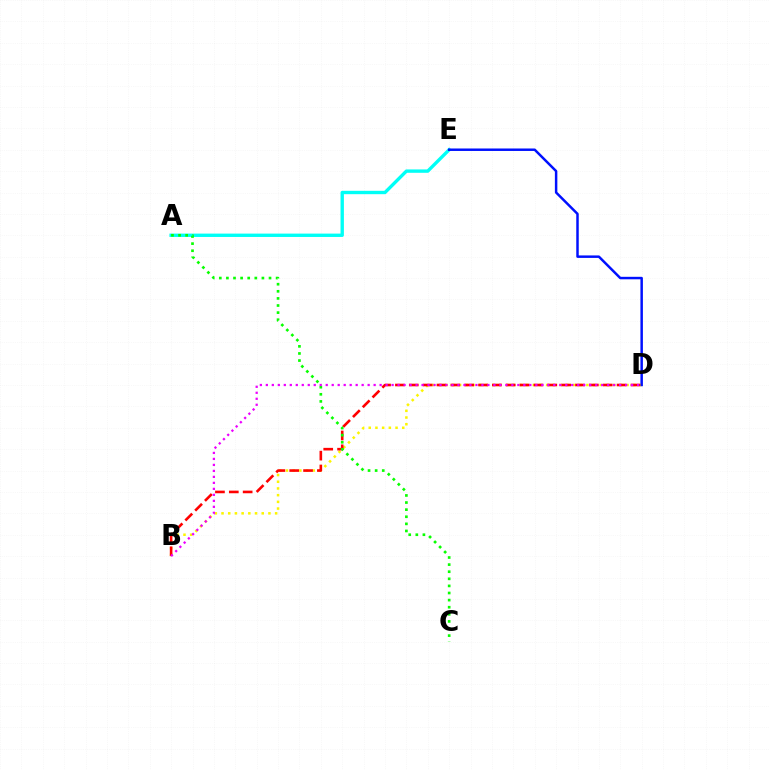{('B', 'D'): [{'color': '#fcf500', 'line_style': 'dotted', 'thickness': 1.82}, {'color': '#ff0000', 'line_style': 'dashed', 'thickness': 1.88}, {'color': '#ee00ff', 'line_style': 'dotted', 'thickness': 1.63}], ('A', 'E'): [{'color': '#00fff6', 'line_style': 'solid', 'thickness': 2.42}], ('D', 'E'): [{'color': '#0010ff', 'line_style': 'solid', 'thickness': 1.79}], ('A', 'C'): [{'color': '#08ff00', 'line_style': 'dotted', 'thickness': 1.93}]}